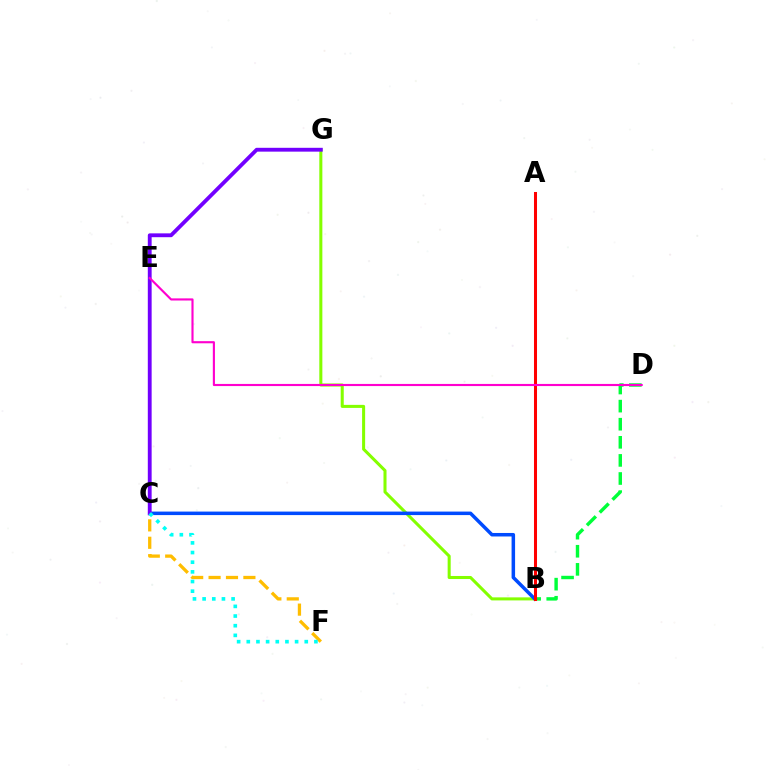{('B', 'D'): [{'color': '#00ff39', 'line_style': 'dashed', 'thickness': 2.46}], ('B', 'G'): [{'color': '#84ff00', 'line_style': 'solid', 'thickness': 2.19}], ('B', 'C'): [{'color': '#004bff', 'line_style': 'solid', 'thickness': 2.53}], ('A', 'B'): [{'color': '#ff0000', 'line_style': 'solid', 'thickness': 2.18}], ('C', 'F'): [{'color': '#ffbd00', 'line_style': 'dashed', 'thickness': 2.37}, {'color': '#00fff6', 'line_style': 'dotted', 'thickness': 2.62}], ('C', 'G'): [{'color': '#7200ff', 'line_style': 'solid', 'thickness': 2.76}], ('D', 'E'): [{'color': '#ff00cf', 'line_style': 'solid', 'thickness': 1.54}]}